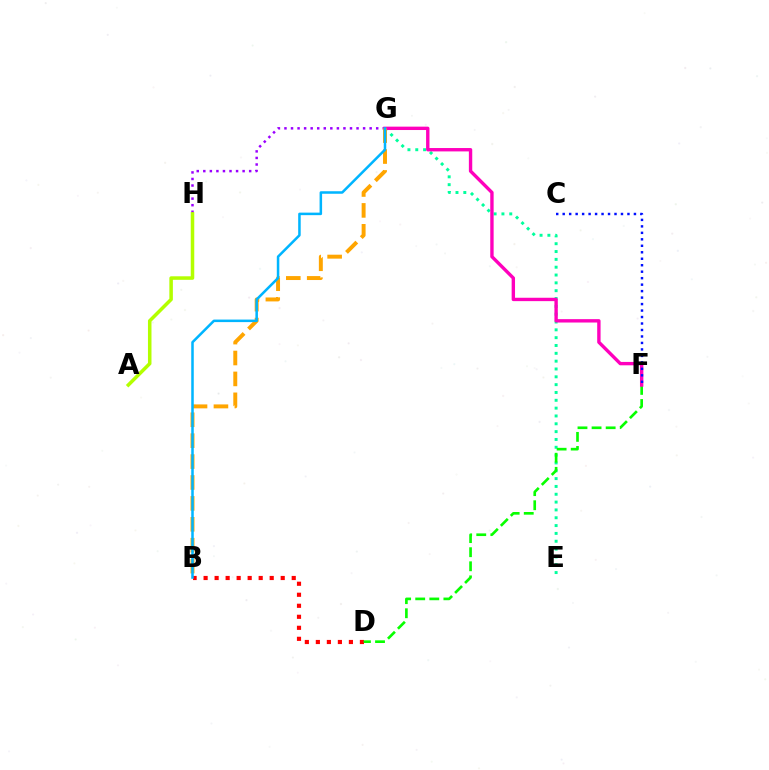{('E', 'G'): [{'color': '#00ff9d', 'line_style': 'dotted', 'thickness': 2.13}], ('B', 'D'): [{'color': '#ff0000', 'line_style': 'dotted', 'thickness': 2.99}], ('D', 'F'): [{'color': '#08ff00', 'line_style': 'dashed', 'thickness': 1.91}], ('G', 'H'): [{'color': '#9b00ff', 'line_style': 'dotted', 'thickness': 1.78}], ('F', 'G'): [{'color': '#ff00bd', 'line_style': 'solid', 'thickness': 2.43}], ('B', 'G'): [{'color': '#ffa500', 'line_style': 'dashed', 'thickness': 2.84}, {'color': '#00b5ff', 'line_style': 'solid', 'thickness': 1.82}], ('C', 'F'): [{'color': '#0010ff', 'line_style': 'dotted', 'thickness': 1.76}], ('A', 'H'): [{'color': '#b3ff00', 'line_style': 'solid', 'thickness': 2.54}]}